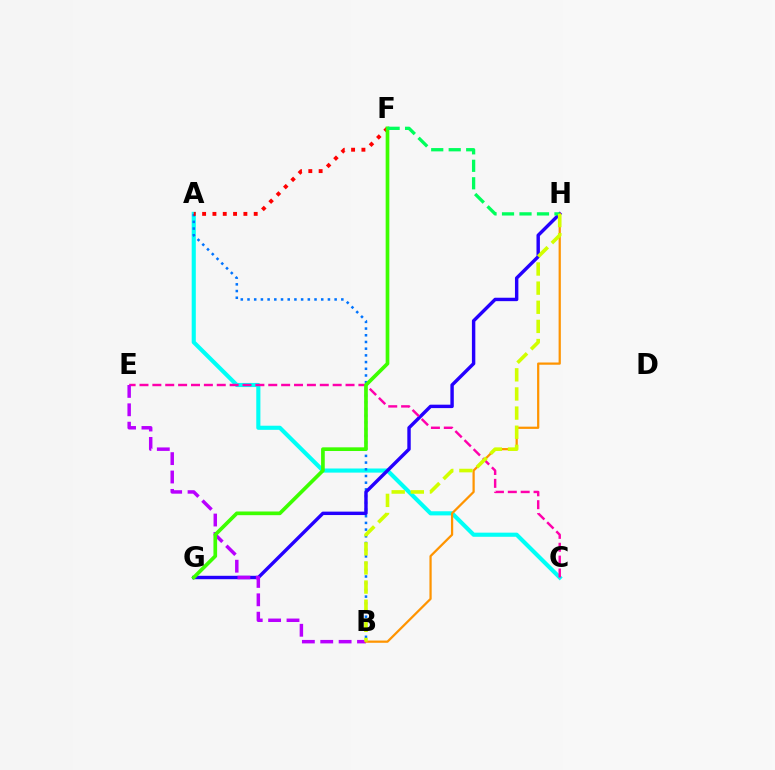{('A', 'C'): [{'color': '#00fff6', 'line_style': 'solid', 'thickness': 2.97}], ('A', 'B'): [{'color': '#0074ff', 'line_style': 'dotted', 'thickness': 1.82}], ('G', 'H'): [{'color': '#2500ff', 'line_style': 'solid', 'thickness': 2.46}], ('C', 'E'): [{'color': '#ff00ac', 'line_style': 'dashed', 'thickness': 1.75}], ('A', 'F'): [{'color': '#ff0000', 'line_style': 'dotted', 'thickness': 2.8}], ('B', 'E'): [{'color': '#b900ff', 'line_style': 'dashed', 'thickness': 2.5}], ('F', 'G'): [{'color': '#3dff00', 'line_style': 'solid', 'thickness': 2.65}], ('B', 'H'): [{'color': '#ff9400', 'line_style': 'solid', 'thickness': 1.61}, {'color': '#d1ff00', 'line_style': 'dashed', 'thickness': 2.6}], ('F', 'H'): [{'color': '#00ff5c', 'line_style': 'dashed', 'thickness': 2.38}]}